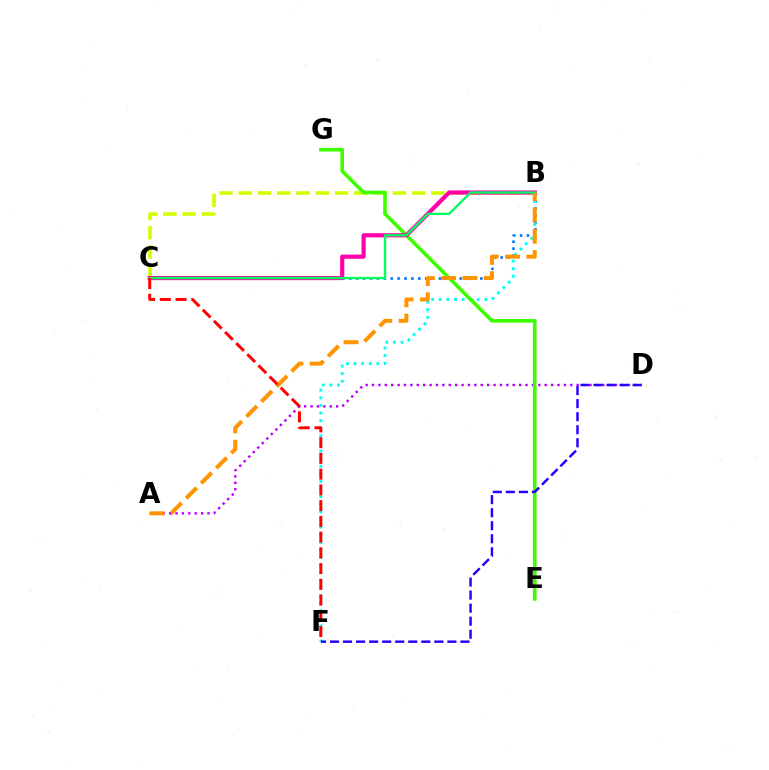{('B', 'C'): [{'color': '#0074ff', 'line_style': 'dotted', 'thickness': 1.87}, {'color': '#d1ff00', 'line_style': 'dashed', 'thickness': 2.62}, {'color': '#ff00ac', 'line_style': 'solid', 'thickness': 3.0}, {'color': '#00ff5c', 'line_style': 'solid', 'thickness': 1.68}], ('B', 'F'): [{'color': '#00fff6', 'line_style': 'dotted', 'thickness': 2.07}], ('A', 'D'): [{'color': '#b900ff', 'line_style': 'dotted', 'thickness': 1.74}], ('E', 'G'): [{'color': '#3dff00', 'line_style': 'solid', 'thickness': 2.6}], ('D', 'F'): [{'color': '#2500ff', 'line_style': 'dashed', 'thickness': 1.77}], ('A', 'B'): [{'color': '#ff9400', 'line_style': 'dashed', 'thickness': 2.9}], ('C', 'F'): [{'color': '#ff0000', 'line_style': 'dashed', 'thickness': 2.14}]}